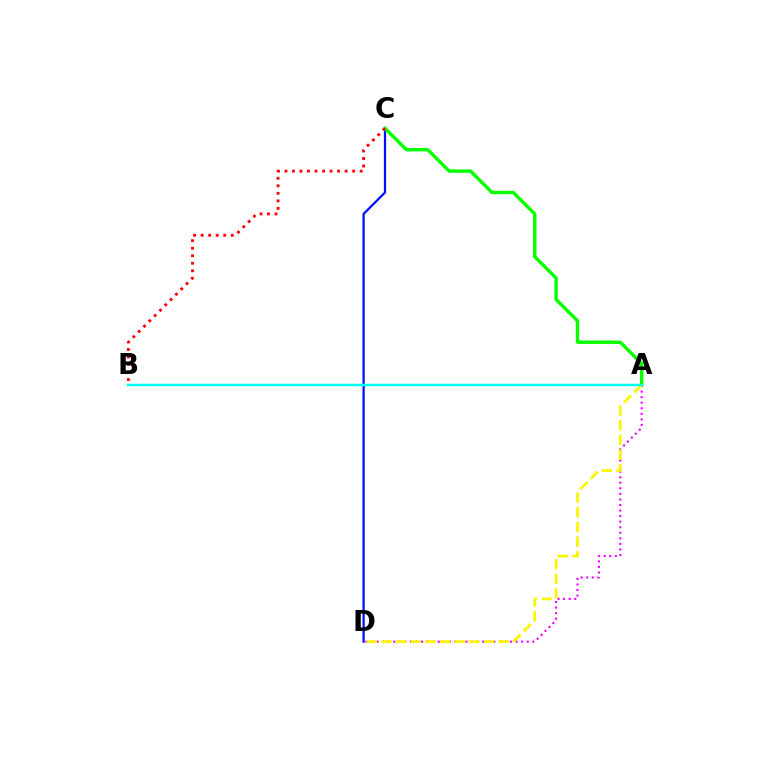{('A', 'D'): [{'color': '#ee00ff', 'line_style': 'dotted', 'thickness': 1.51}, {'color': '#fcf500', 'line_style': 'dashed', 'thickness': 1.99}], ('C', 'D'): [{'color': '#0010ff', 'line_style': 'solid', 'thickness': 1.62}], ('A', 'C'): [{'color': '#08ff00', 'line_style': 'solid', 'thickness': 2.45}], ('B', 'C'): [{'color': '#ff0000', 'line_style': 'dotted', 'thickness': 2.04}], ('A', 'B'): [{'color': '#00fff6', 'line_style': 'solid', 'thickness': 1.79}]}